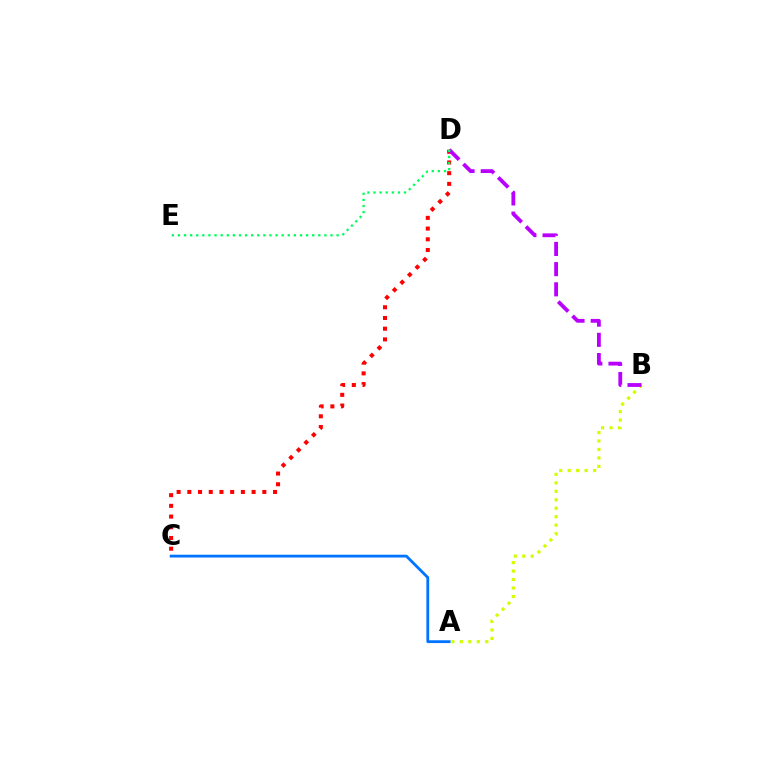{('C', 'D'): [{'color': '#ff0000', 'line_style': 'dotted', 'thickness': 2.91}], ('A', 'C'): [{'color': '#0074ff', 'line_style': 'solid', 'thickness': 2.02}], ('A', 'B'): [{'color': '#d1ff00', 'line_style': 'dotted', 'thickness': 2.3}], ('B', 'D'): [{'color': '#b900ff', 'line_style': 'dashed', 'thickness': 2.74}], ('D', 'E'): [{'color': '#00ff5c', 'line_style': 'dotted', 'thickness': 1.66}]}